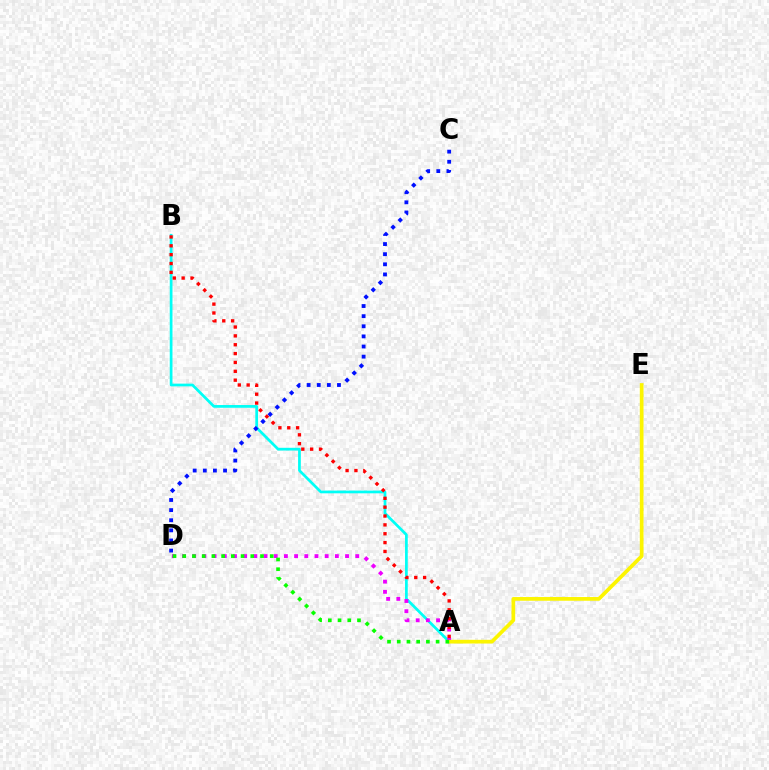{('A', 'B'): [{'color': '#00fff6', 'line_style': 'solid', 'thickness': 1.96}, {'color': '#ff0000', 'line_style': 'dotted', 'thickness': 2.41}], ('A', 'D'): [{'color': '#ee00ff', 'line_style': 'dotted', 'thickness': 2.77}, {'color': '#08ff00', 'line_style': 'dotted', 'thickness': 2.64}], ('C', 'D'): [{'color': '#0010ff', 'line_style': 'dotted', 'thickness': 2.75}], ('A', 'E'): [{'color': '#fcf500', 'line_style': 'solid', 'thickness': 2.67}]}